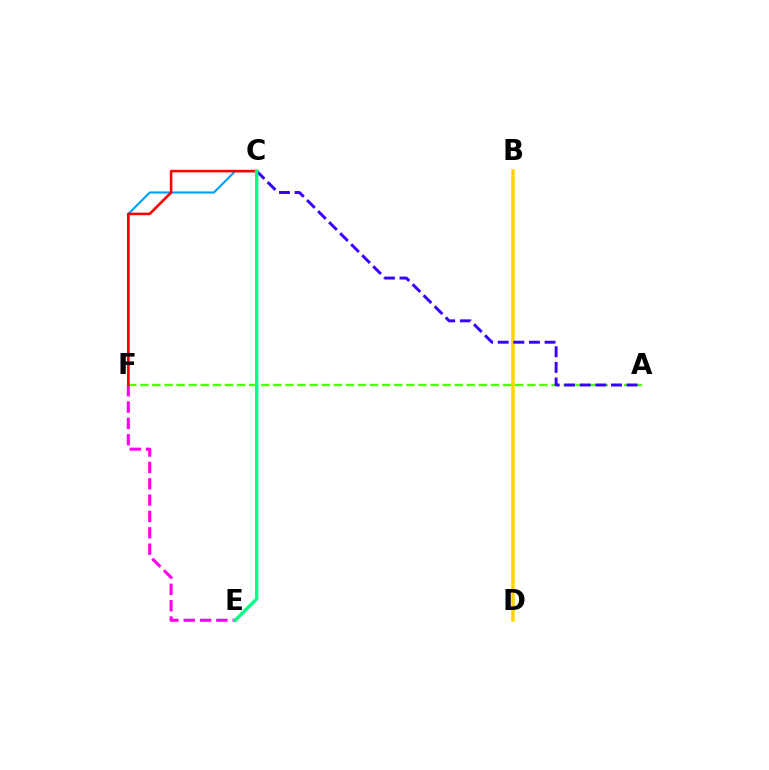{('C', 'F'): [{'color': '#009eff', 'line_style': 'solid', 'thickness': 1.52}, {'color': '#ff0000', 'line_style': 'solid', 'thickness': 1.87}], ('E', 'F'): [{'color': '#ff00ed', 'line_style': 'dashed', 'thickness': 2.22}], ('B', 'D'): [{'color': '#ffd500', 'line_style': 'solid', 'thickness': 2.55}], ('A', 'F'): [{'color': '#4fff00', 'line_style': 'dashed', 'thickness': 1.64}], ('A', 'C'): [{'color': '#3700ff', 'line_style': 'dashed', 'thickness': 2.12}], ('C', 'E'): [{'color': '#00ff86', 'line_style': 'solid', 'thickness': 2.45}]}